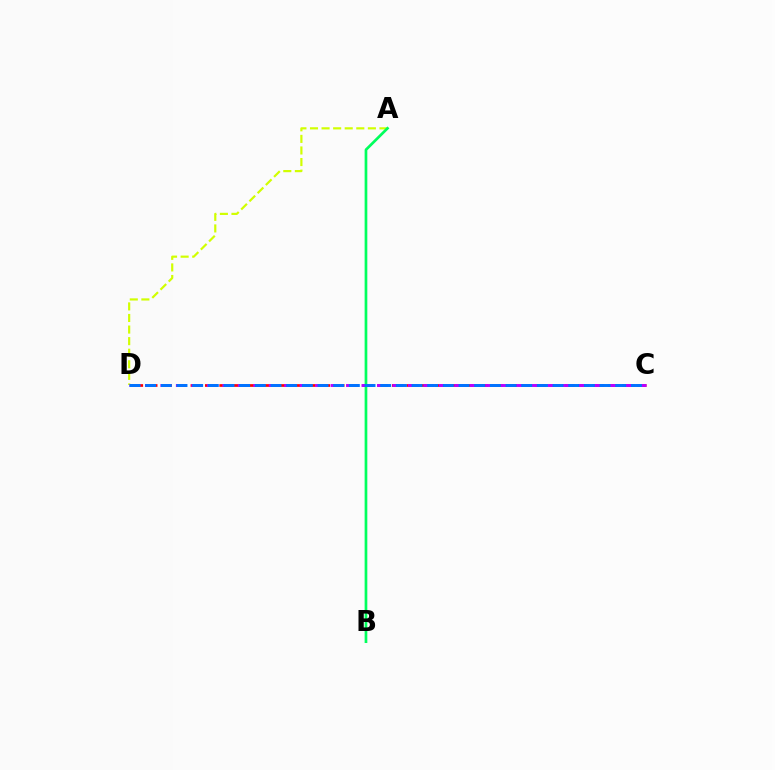{('C', 'D'): [{'color': '#ff0000', 'line_style': 'dashed', 'thickness': 1.95}, {'color': '#b900ff', 'line_style': 'dashed', 'thickness': 2.1}, {'color': '#0074ff', 'line_style': 'dashed', 'thickness': 2.13}], ('A', 'D'): [{'color': '#d1ff00', 'line_style': 'dashed', 'thickness': 1.57}], ('A', 'B'): [{'color': '#00ff5c', 'line_style': 'solid', 'thickness': 1.94}]}